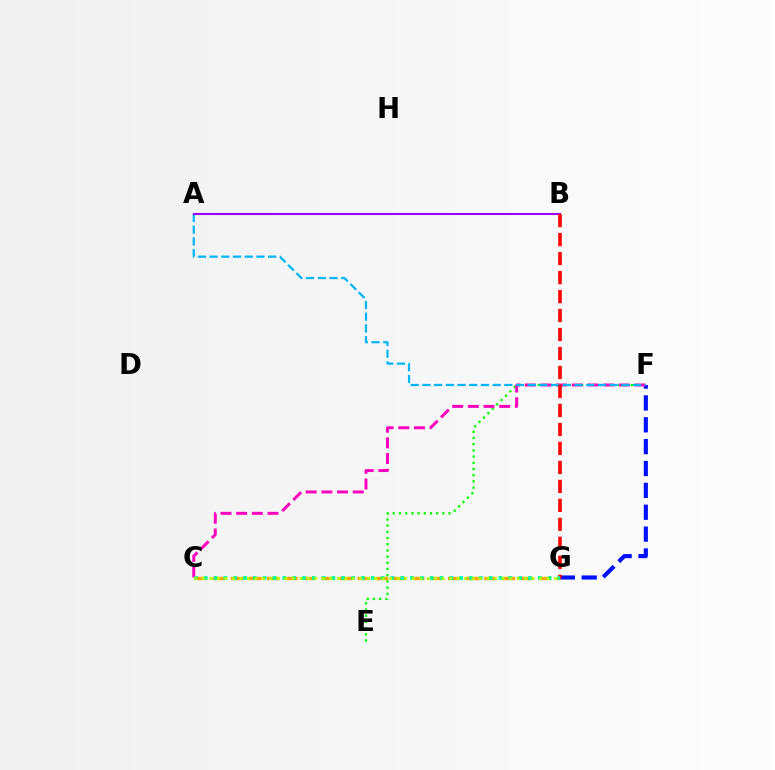{('E', 'F'): [{'color': '#08ff00', 'line_style': 'dotted', 'thickness': 1.68}], ('F', 'G'): [{'color': '#0010ff', 'line_style': 'dashed', 'thickness': 2.97}], ('C', 'F'): [{'color': '#ff00bd', 'line_style': 'dashed', 'thickness': 2.13}], ('C', 'G'): [{'color': '#ffa500', 'line_style': 'dashed', 'thickness': 2.46}, {'color': '#00ff9d', 'line_style': 'dotted', 'thickness': 2.67}, {'color': '#b3ff00', 'line_style': 'dotted', 'thickness': 2.04}], ('A', 'F'): [{'color': '#00b5ff', 'line_style': 'dashed', 'thickness': 1.59}], ('A', 'B'): [{'color': '#9b00ff', 'line_style': 'solid', 'thickness': 1.5}], ('B', 'G'): [{'color': '#ff0000', 'line_style': 'dashed', 'thickness': 2.58}]}